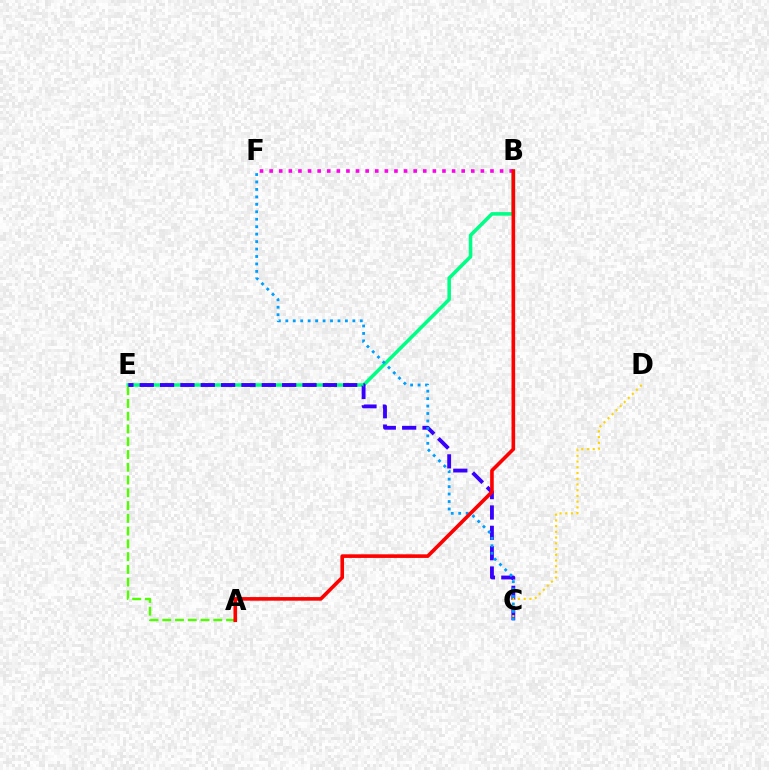{('B', 'E'): [{'color': '#00ff86', 'line_style': 'solid', 'thickness': 2.56}], ('B', 'F'): [{'color': '#ff00ed', 'line_style': 'dotted', 'thickness': 2.61}], ('A', 'E'): [{'color': '#4fff00', 'line_style': 'dashed', 'thickness': 1.73}], ('C', 'E'): [{'color': '#3700ff', 'line_style': 'dashed', 'thickness': 2.76}], ('C', 'D'): [{'color': '#ffd500', 'line_style': 'dotted', 'thickness': 1.56}], ('C', 'F'): [{'color': '#009eff', 'line_style': 'dotted', 'thickness': 2.02}], ('A', 'B'): [{'color': '#ff0000', 'line_style': 'solid', 'thickness': 2.61}]}